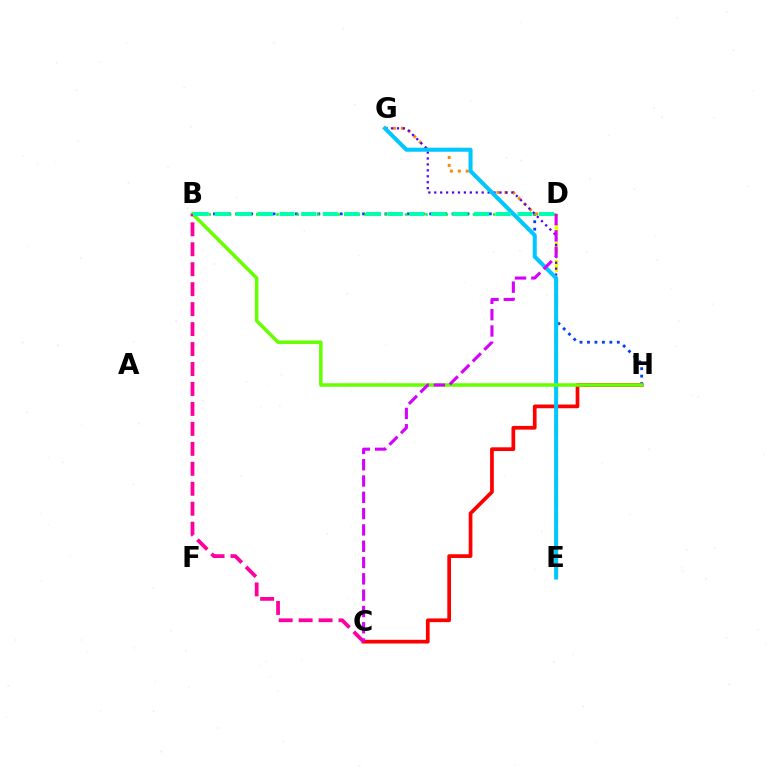{('B', 'H'): [{'color': '#003fff', 'line_style': 'dotted', 'thickness': 2.03}, {'color': '#66ff00', 'line_style': 'solid', 'thickness': 2.52}], ('B', 'D'): [{'color': '#00ff27', 'line_style': 'dotted', 'thickness': 1.84}, {'color': '#00ffaf', 'line_style': 'dashed', 'thickness': 2.94}], ('D', 'E'): [{'color': '#eeff00', 'line_style': 'dashed', 'thickness': 2.45}], ('D', 'G'): [{'color': '#ff8800', 'line_style': 'dotted', 'thickness': 2.15}], ('C', 'H'): [{'color': '#ff0000', 'line_style': 'solid', 'thickness': 2.68}], ('E', 'G'): [{'color': '#4f00ff', 'line_style': 'dotted', 'thickness': 1.61}, {'color': '#00c7ff', 'line_style': 'solid', 'thickness': 2.9}], ('B', 'C'): [{'color': '#ff00a0', 'line_style': 'dashed', 'thickness': 2.71}], ('C', 'D'): [{'color': '#d600ff', 'line_style': 'dashed', 'thickness': 2.21}]}